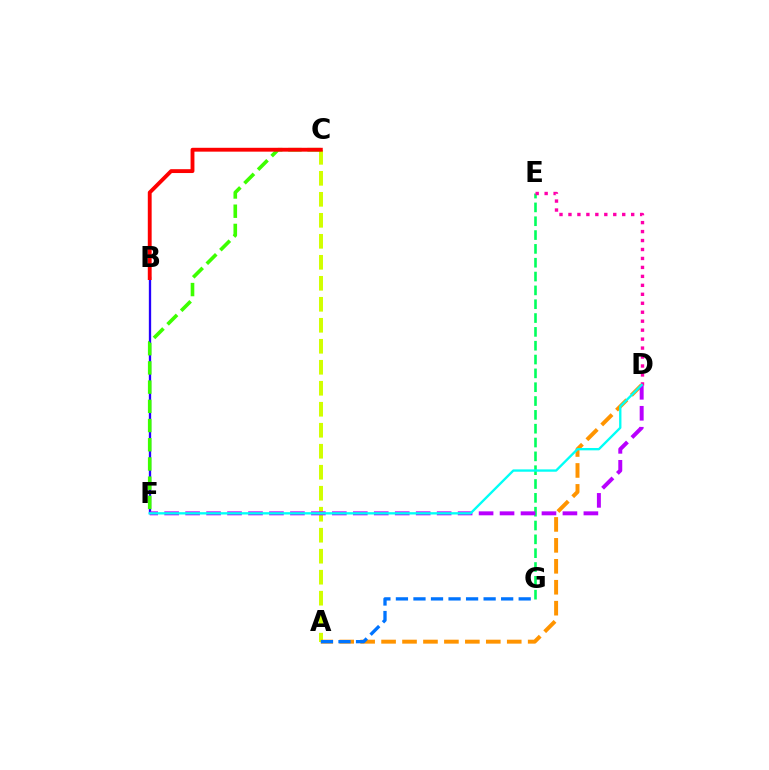{('E', 'G'): [{'color': '#00ff5c', 'line_style': 'dashed', 'thickness': 1.88}], ('B', 'F'): [{'color': '#2500ff', 'line_style': 'solid', 'thickness': 1.67}], ('A', 'C'): [{'color': '#d1ff00', 'line_style': 'dashed', 'thickness': 2.85}], ('C', 'F'): [{'color': '#3dff00', 'line_style': 'dashed', 'thickness': 2.61}], ('A', 'D'): [{'color': '#ff9400', 'line_style': 'dashed', 'thickness': 2.85}], ('D', 'F'): [{'color': '#b900ff', 'line_style': 'dashed', 'thickness': 2.85}, {'color': '#00fff6', 'line_style': 'solid', 'thickness': 1.68}], ('A', 'G'): [{'color': '#0074ff', 'line_style': 'dashed', 'thickness': 2.38}], ('D', 'E'): [{'color': '#ff00ac', 'line_style': 'dotted', 'thickness': 2.43}], ('B', 'C'): [{'color': '#ff0000', 'line_style': 'solid', 'thickness': 2.78}]}